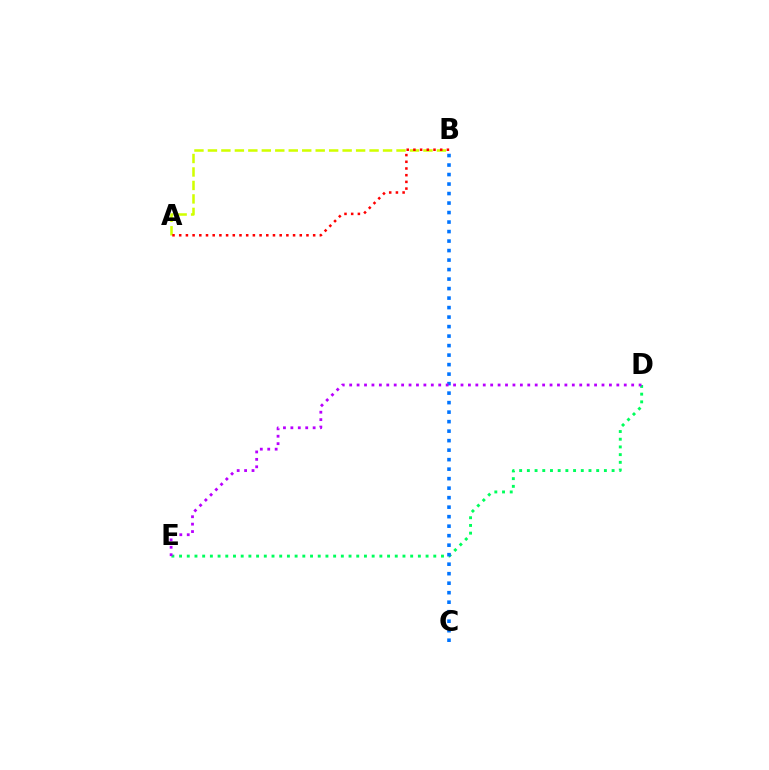{('D', 'E'): [{'color': '#00ff5c', 'line_style': 'dotted', 'thickness': 2.09}, {'color': '#b900ff', 'line_style': 'dotted', 'thickness': 2.02}], ('B', 'C'): [{'color': '#0074ff', 'line_style': 'dotted', 'thickness': 2.58}], ('A', 'B'): [{'color': '#d1ff00', 'line_style': 'dashed', 'thickness': 1.83}, {'color': '#ff0000', 'line_style': 'dotted', 'thickness': 1.82}]}